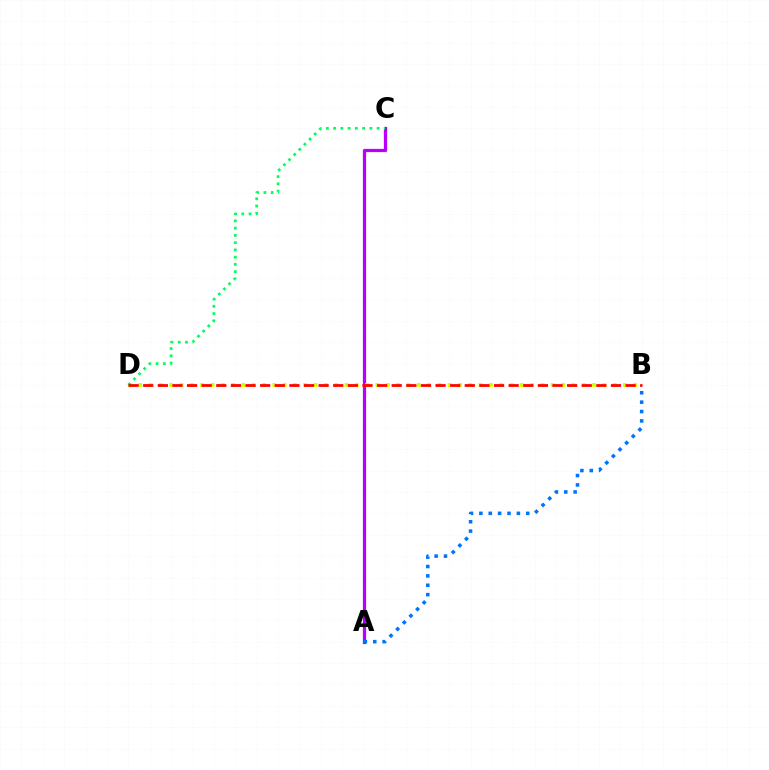{('A', 'C'): [{'color': '#b900ff', 'line_style': 'solid', 'thickness': 2.33}], ('A', 'B'): [{'color': '#0074ff', 'line_style': 'dotted', 'thickness': 2.55}], ('B', 'D'): [{'color': '#d1ff00', 'line_style': 'dotted', 'thickness': 2.8}, {'color': '#ff0000', 'line_style': 'dashed', 'thickness': 1.99}], ('C', 'D'): [{'color': '#00ff5c', 'line_style': 'dotted', 'thickness': 1.97}]}